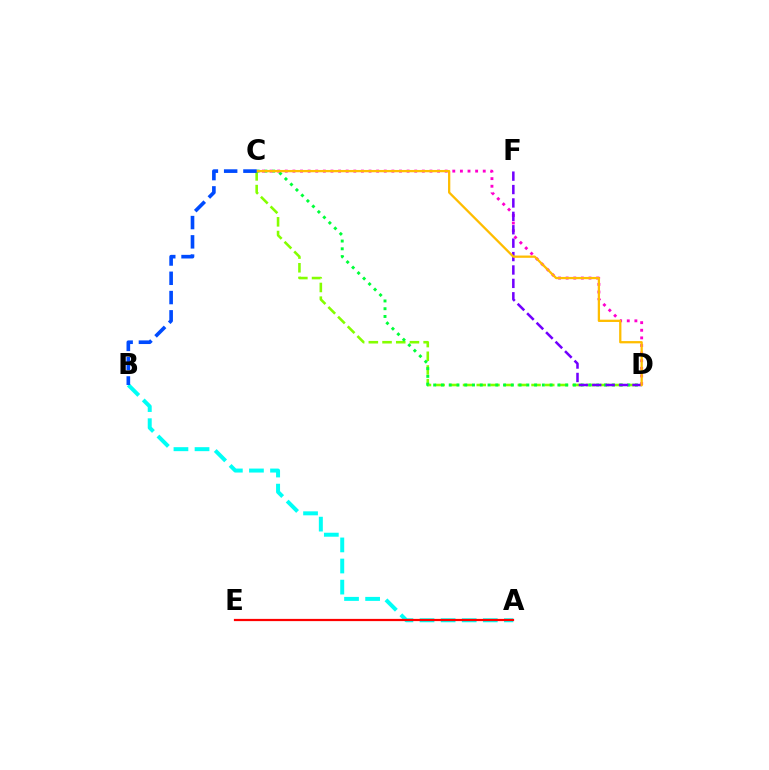{('C', 'D'): [{'color': '#84ff00', 'line_style': 'dashed', 'thickness': 1.86}, {'color': '#00ff39', 'line_style': 'dotted', 'thickness': 2.11}, {'color': '#ff00cf', 'line_style': 'dotted', 'thickness': 2.07}, {'color': '#ffbd00', 'line_style': 'solid', 'thickness': 1.64}], ('A', 'B'): [{'color': '#00fff6', 'line_style': 'dashed', 'thickness': 2.86}], ('D', 'F'): [{'color': '#7200ff', 'line_style': 'dashed', 'thickness': 1.82}], ('A', 'E'): [{'color': '#ff0000', 'line_style': 'solid', 'thickness': 1.61}], ('B', 'C'): [{'color': '#004bff', 'line_style': 'dashed', 'thickness': 2.62}]}